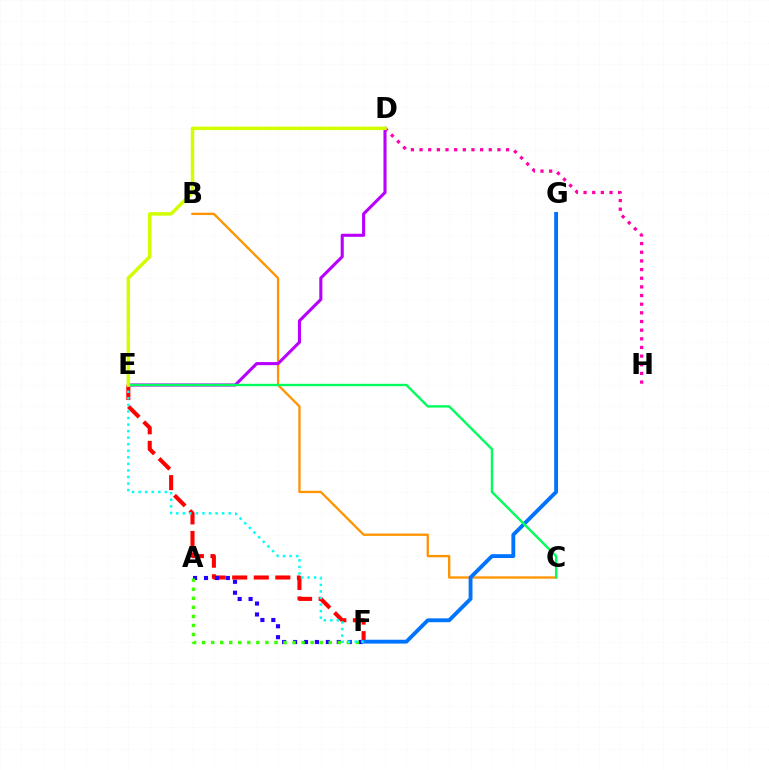{('D', 'H'): [{'color': '#ff00ac', 'line_style': 'dotted', 'thickness': 2.35}], ('B', 'C'): [{'color': '#ff9400', 'line_style': 'solid', 'thickness': 1.67}], ('E', 'F'): [{'color': '#ff0000', 'line_style': 'dashed', 'thickness': 2.93}, {'color': '#00fff6', 'line_style': 'dotted', 'thickness': 1.78}], ('A', 'F'): [{'color': '#2500ff', 'line_style': 'dotted', 'thickness': 2.97}, {'color': '#3dff00', 'line_style': 'dotted', 'thickness': 2.46}], ('F', 'G'): [{'color': '#0074ff', 'line_style': 'solid', 'thickness': 2.77}], ('D', 'E'): [{'color': '#b900ff', 'line_style': 'solid', 'thickness': 2.22}, {'color': '#d1ff00', 'line_style': 'solid', 'thickness': 2.51}], ('C', 'E'): [{'color': '#00ff5c', 'line_style': 'solid', 'thickness': 1.72}]}